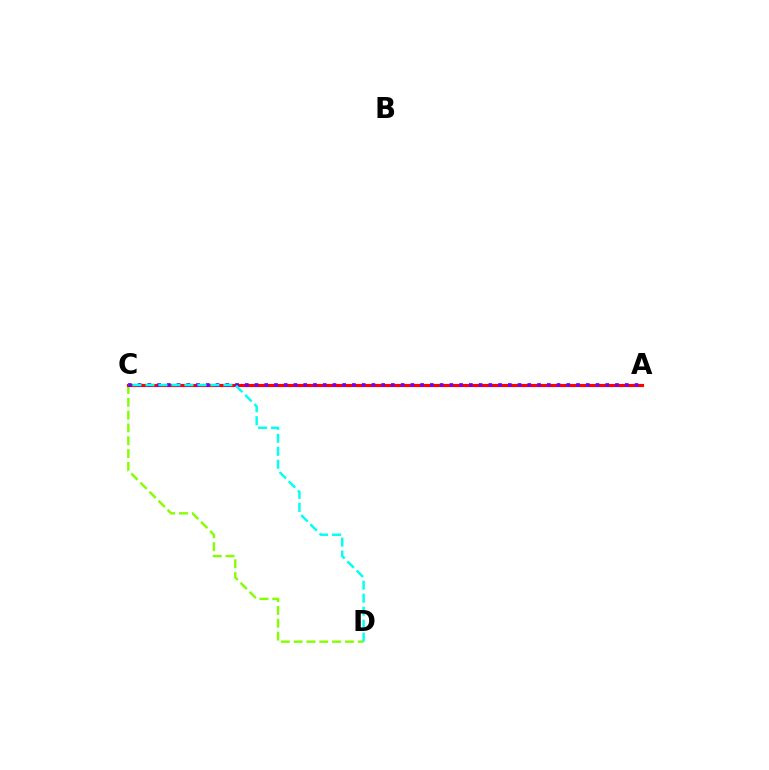{('C', 'D'): [{'color': '#84ff00', 'line_style': 'dashed', 'thickness': 1.74}, {'color': '#00fff6', 'line_style': 'dashed', 'thickness': 1.76}], ('A', 'C'): [{'color': '#ff0000', 'line_style': 'solid', 'thickness': 2.26}, {'color': '#7200ff', 'line_style': 'dotted', 'thickness': 2.65}]}